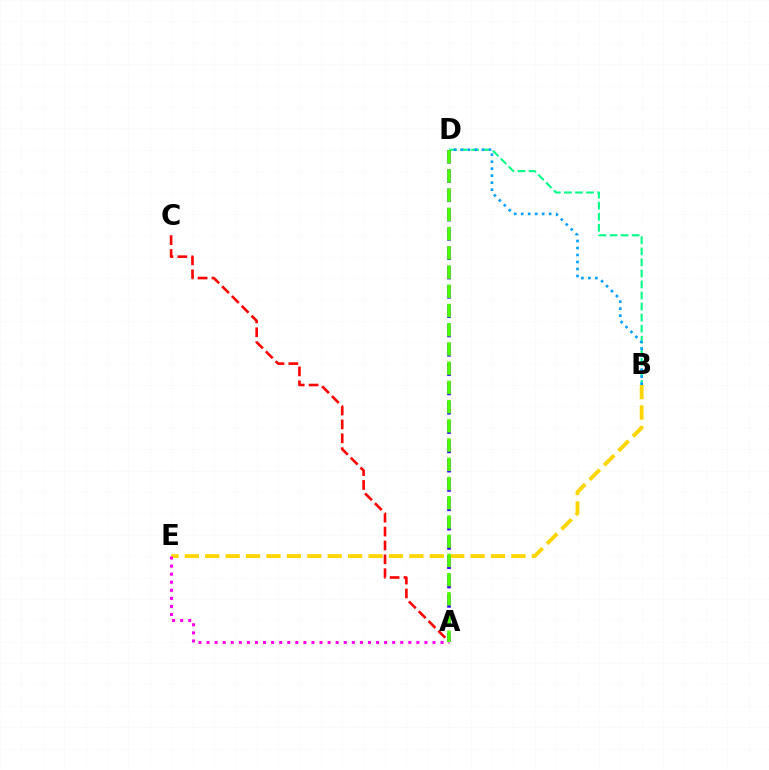{('B', 'D'): [{'color': '#00ff86', 'line_style': 'dashed', 'thickness': 1.5}, {'color': '#009eff', 'line_style': 'dotted', 'thickness': 1.9}], ('A', 'D'): [{'color': '#3700ff', 'line_style': 'dashed', 'thickness': 2.62}, {'color': '#4fff00', 'line_style': 'dashed', 'thickness': 2.61}], ('B', 'E'): [{'color': '#ffd500', 'line_style': 'dashed', 'thickness': 2.77}], ('A', 'C'): [{'color': '#ff0000', 'line_style': 'dashed', 'thickness': 1.89}], ('A', 'E'): [{'color': '#ff00ed', 'line_style': 'dotted', 'thickness': 2.19}]}